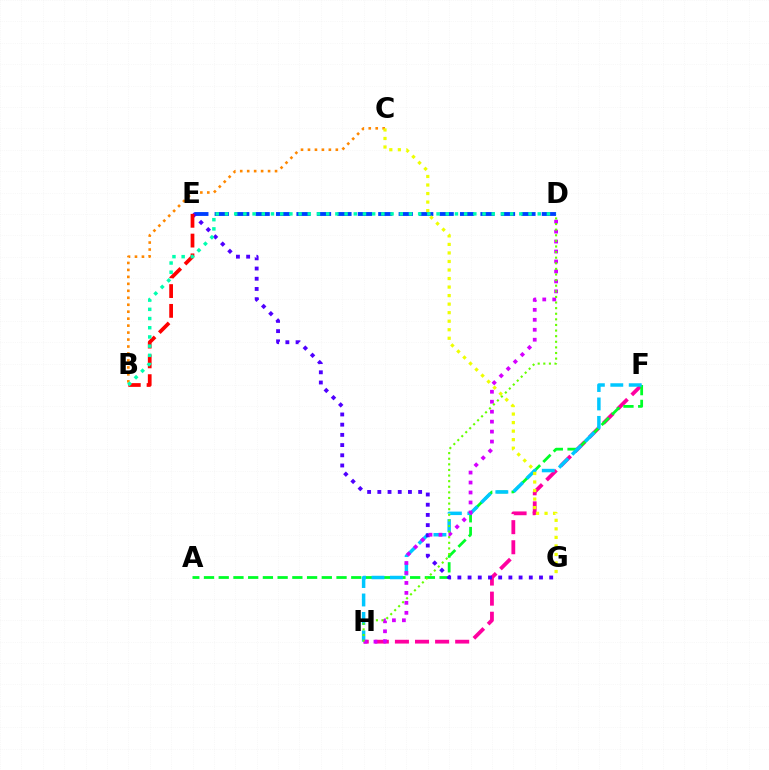{('F', 'H'): [{'color': '#ff00a0', 'line_style': 'dashed', 'thickness': 2.73}, {'color': '#00c7ff', 'line_style': 'dashed', 'thickness': 2.5}], ('D', 'E'): [{'color': '#003fff', 'line_style': 'dashed', 'thickness': 2.78}], ('A', 'F'): [{'color': '#00ff27', 'line_style': 'dashed', 'thickness': 2.0}], ('E', 'G'): [{'color': '#4f00ff', 'line_style': 'dotted', 'thickness': 2.77}], ('D', 'H'): [{'color': '#d600ff', 'line_style': 'dotted', 'thickness': 2.71}, {'color': '#66ff00', 'line_style': 'dotted', 'thickness': 1.52}], ('B', 'C'): [{'color': '#ff8800', 'line_style': 'dotted', 'thickness': 1.89}], ('B', 'E'): [{'color': '#ff0000', 'line_style': 'dashed', 'thickness': 2.69}], ('C', 'G'): [{'color': '#eeff00', 'line_style': 'dotted', 'thickness': 2.32}], ('B', 'D'): [{'color': '#00ffaf', 'line_style': 'dotted', 'thickness': 2.5}]}